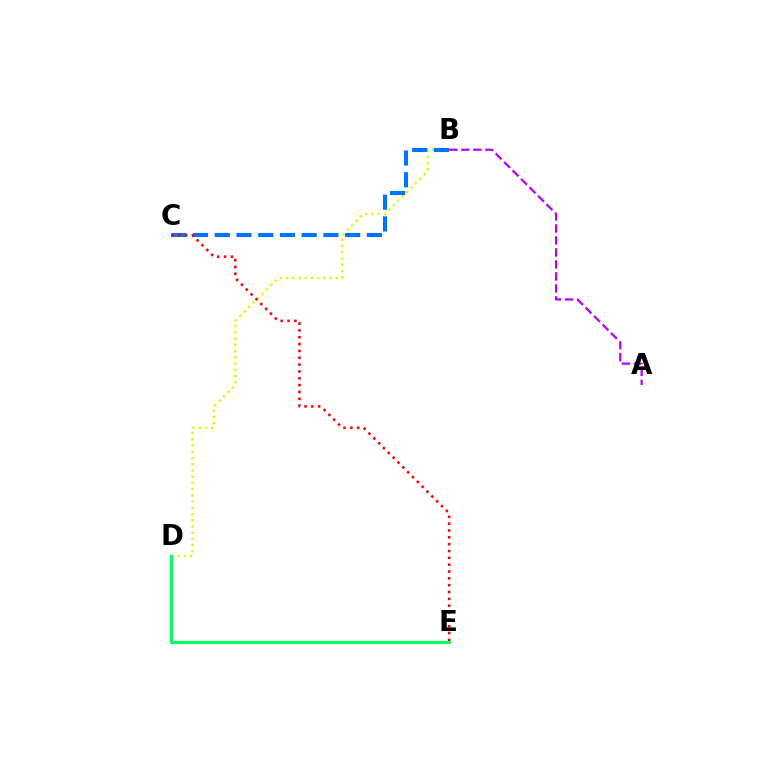{('B', 'D'): [{'color': '#d1ff00', 'line_style': 'dotted', 'thickness': 1.69}], ('B', 'C'): [{'color': '#0074ff', 'line_style': 'dashed', 'thickness': 2.95}], ('A', 'B'): [{'color': '#b900ff', 'line_style': 'dashed', 'thickness': 1.63}], ('C', 'E'): [{'color': '#ff0000', 'line_style': 'dotted', 'thickness': 1.86}], ('D', 'E'): [{'color': '#00ff5c', 'line_style': 'solid', 'thickness': 2.21}]}